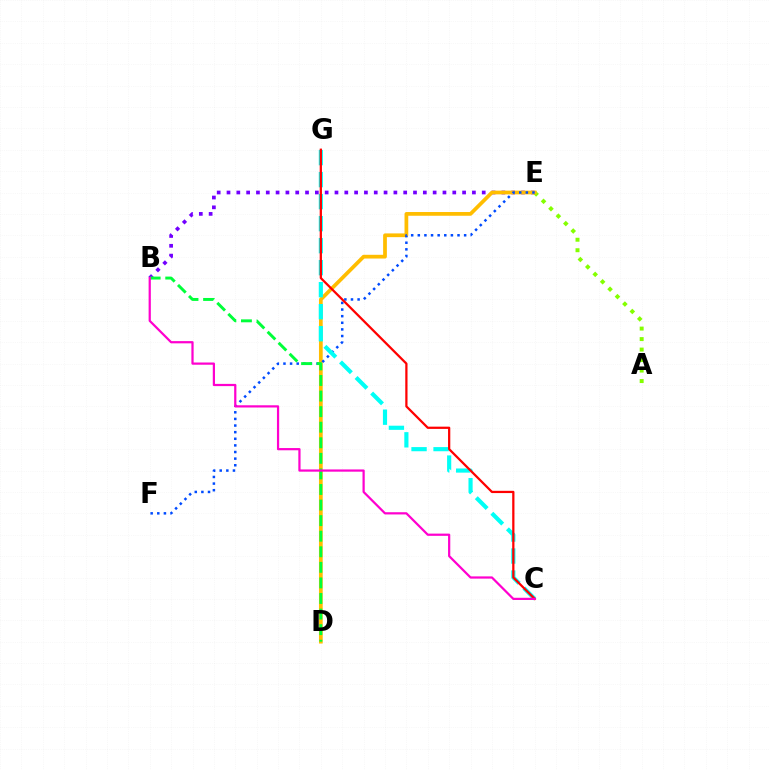{('B', 'E'): [{'color': '#7200ff', 'line_style': 'dotted', 'thickness': 2.67}], ('A', 'E'): [{'color': '#84ff00', 'line_style': 'dotted', 'thickness': 2.85}], ('D', 'E'): [{'color': '#ffbd00', 'line_style': 'solid', 'thickness': 2.69}], ('E', 'F'): [{'color': '#004bff', 'line_style': 'dotted', 'thickness': 1.8}], ('C', 'G'): [{'color': '#00fff6', 'line_style': 'dashed', 'thickness': 2.99}, {'color': '#ff0000', 'line_style': 'solid', 'thickness': 1.62}], ('B', 'D'): [{'color': '#00ff39', 'line_style': 'dashed', 'thickness': 2.12}], ('B', 'C'): [{'color': '#ff00cf', 'line_style': 'solid', 'thickness': 1.6}]}